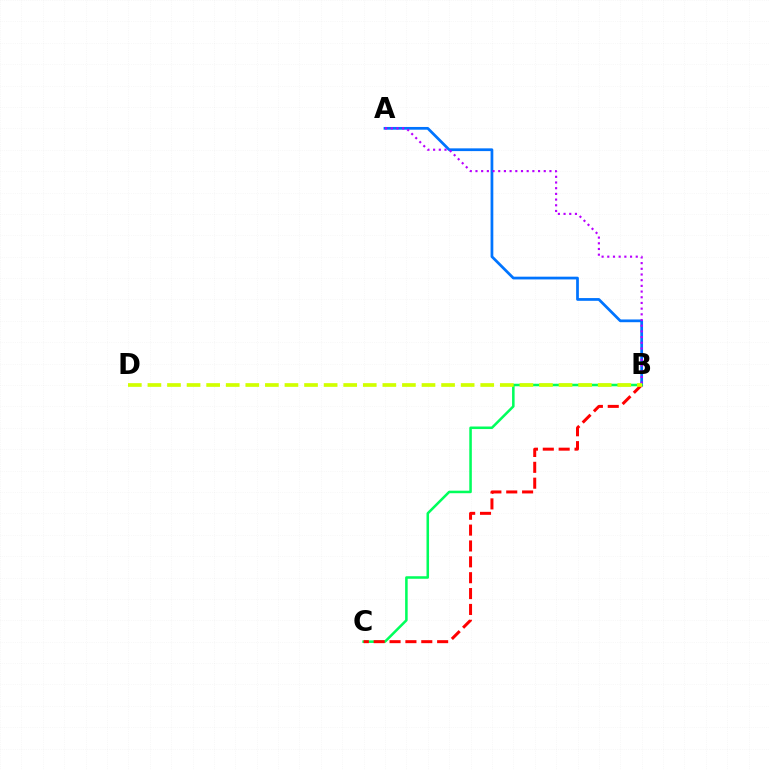{('A', 'B'): [{'color': '#0074ff', 'line_style': 'solid', 'thickness': 1.97}, {'color': '#b900ff', 'line_style': 'dotted', 'thickness': 1.55}], ('B', 'C'): [{'color': '#00ff5c', 'line_style': 'solid', 'thickness': 1.83}, {'color': '#ff0000', 'line_style': 'dashed', 'thickness': 2.16}], ('B', 'D'): [{'color': '#d1ff00', 'line_style': 'dashed', 'thickness': 2.66}]}